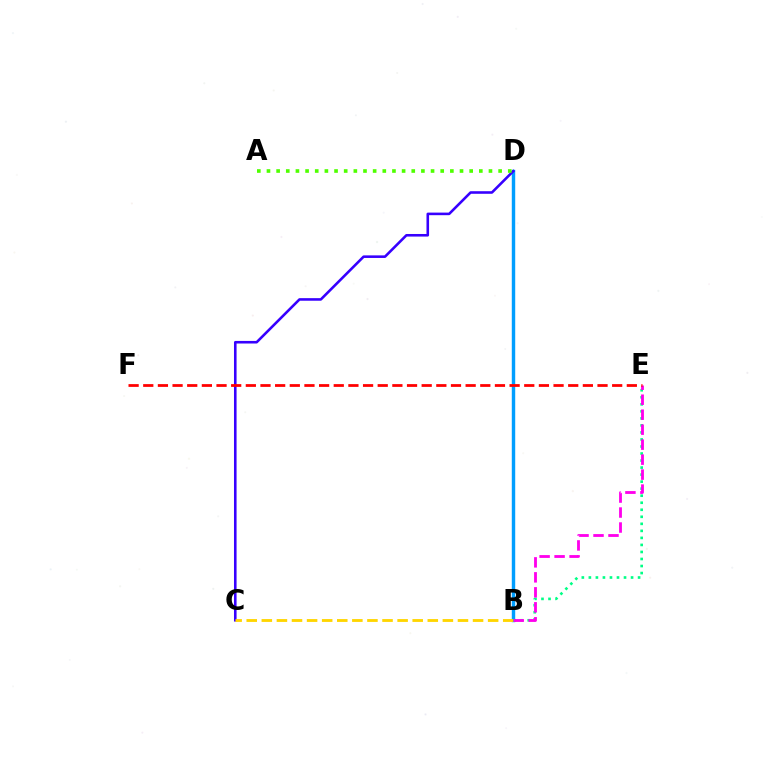{('B', 'D'): [{'color': '#009eff', 'line_style': 'solid', 'thickness': 2.47}], ('C', 'D'): [{'color': '#3700ff', 'line_style': 'solid', 'thickness': 1.86}], ('A', 'D'): [{'color': '#4fff00', 'line_style': 'dotted', 'thickness': 2.62}], ('B', 'C'): [{'color': '#ffd500', 'line_style': 'dashed', 'thickness': 2.05}], ('B', 'E'): [{'color': '#00ff86', 'line_style': 'dotted', 'thickness': 1.91}, {'color': '#ff00ed', 'line_style': 'dashed', 'thickness': 2.04}], ('E', 'F'): [{'color': '#ff0000', 'line_style': 'dashed', 'thickness': 1.99}]}